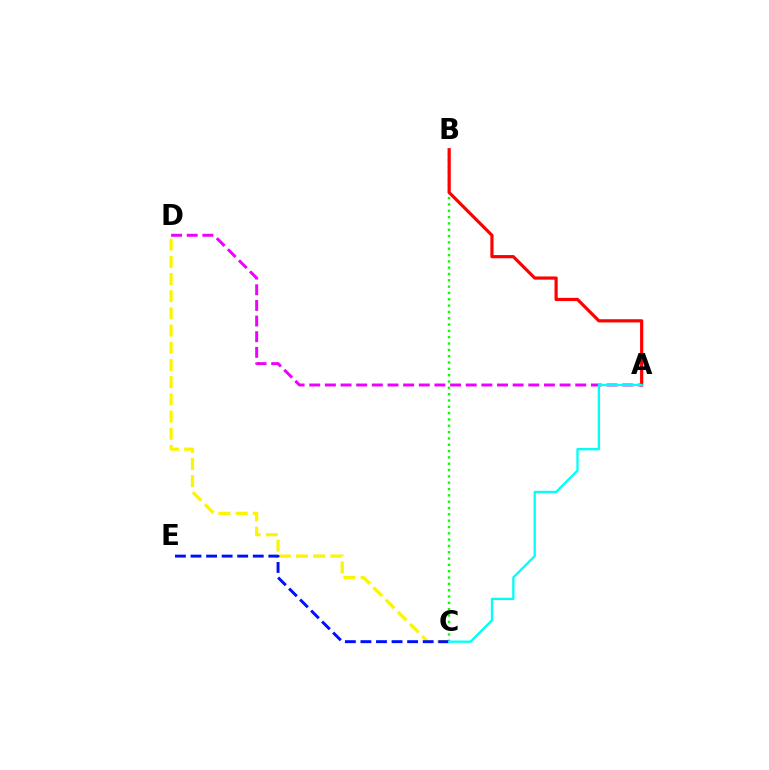{('B', 'C'): [{'color': '#08ff00', 'line_style': 'dotted', 'thickness': 1.72}], ('C', 'D'): [{'color': '#fcf500', 'line_style': 'dashed', 'thickness': 2.34}], ('C', 'E'): [{'color': '#0010ff', 'line_style': 'dashed', 'thickness': 2.11}], ('A', 'B'): [{'color': '#ff0000', 'line_style': 'solid', 'thickness': 2.3}], ('A', 'D'): [{'color': '#ee00ff', 'line_style': 'dashed', 'thickness': 2.13}], ('A', 'C'): [{'color': '#00fff6', 'line_style': 'solid', 'thickness': 1.66}]}